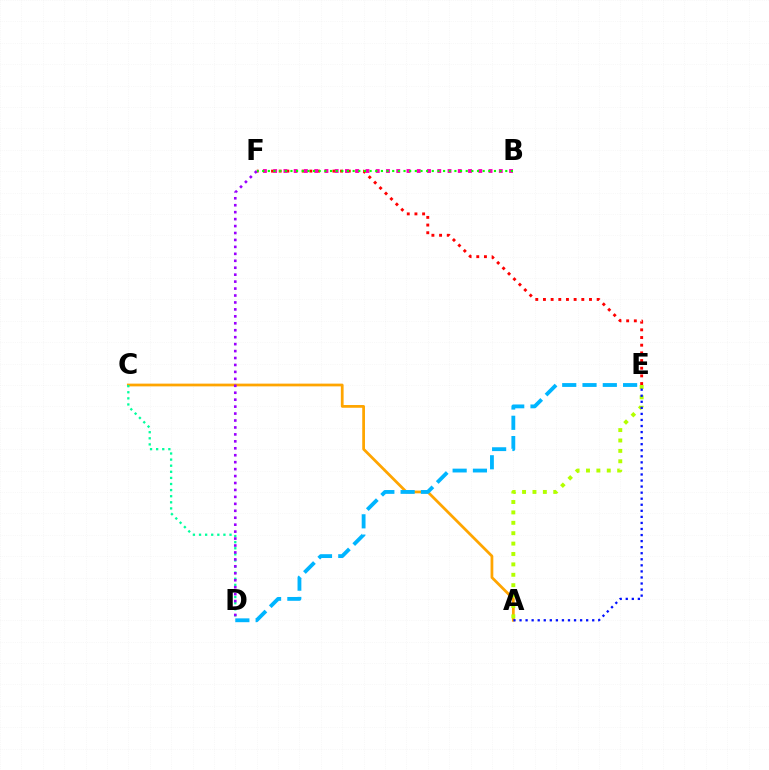{('A', 'C'): [{'color': '#ffa500', 'line_style': 'solid', 'thickness': 1.98}], ('A', 'E'): [{'color': '#b3ff00', 'line_style': 'dotted', 'thickness': 2.82}, {'color': '#0010ff', 'line_style': 'dotted', 'thickness': 1.65}], ('E', 'F'): [{'color': '#ff0000', 'line_style': 'dotted', 'thickness': 2.08}], ('C', 'D'): [{'color': '#00ff9d', 'line_style': 'dotted', 'thickness': 1.66}], ('D', 'E'): [{'color': '#00b5ff', 'line_style': 'dashed', 'thickness': 2.76}], ('B', 'F'): [{'color': '#ff00bd', 'line_style': 'dotted', 'thickness': 2.79}, {'color': '#08ff00', 'line_style': 'dotted', 'thickness': 1.54}], ('D', 'F'): [{'color': '#9b00ff', 'line_style': 'dotted', 'thickness': 1.89}]}